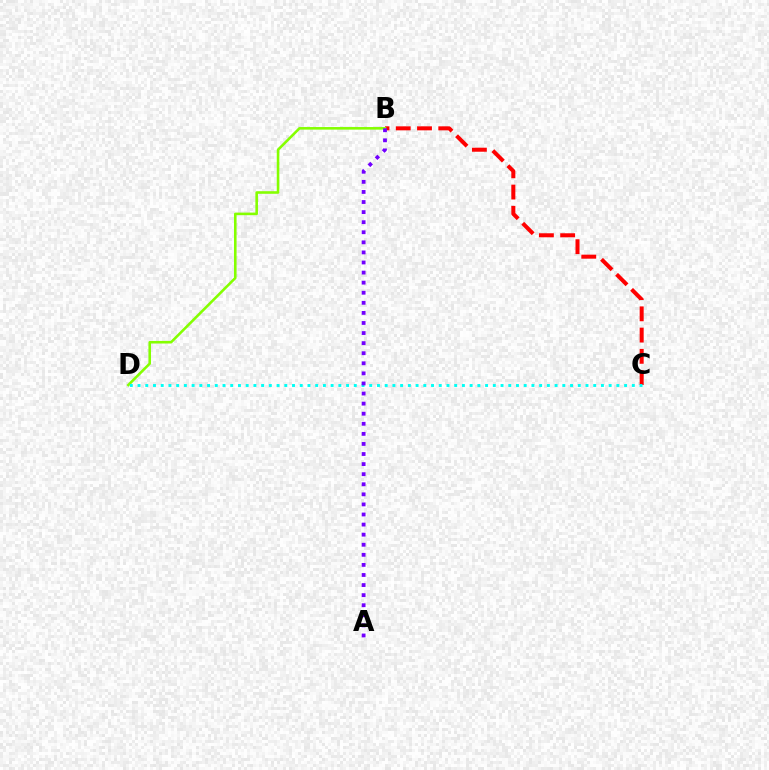{('B', 'C'): [{'color': '#ff0000', 'line_style': 'dashed', 'thickness': 2.89}], ('B', 'D'): [{'color': '#84ff00', 'line_style': 'solid', 'thickness': 1.86}], ('C', 'D'): [{'color': '#00fff6', 'line_style': 'dotted', 'thickness': 2.1}], ('A', 'B'): [{'color': '#7200ff', 'line_style': 'dotted', 'thickness': 2.74}]}